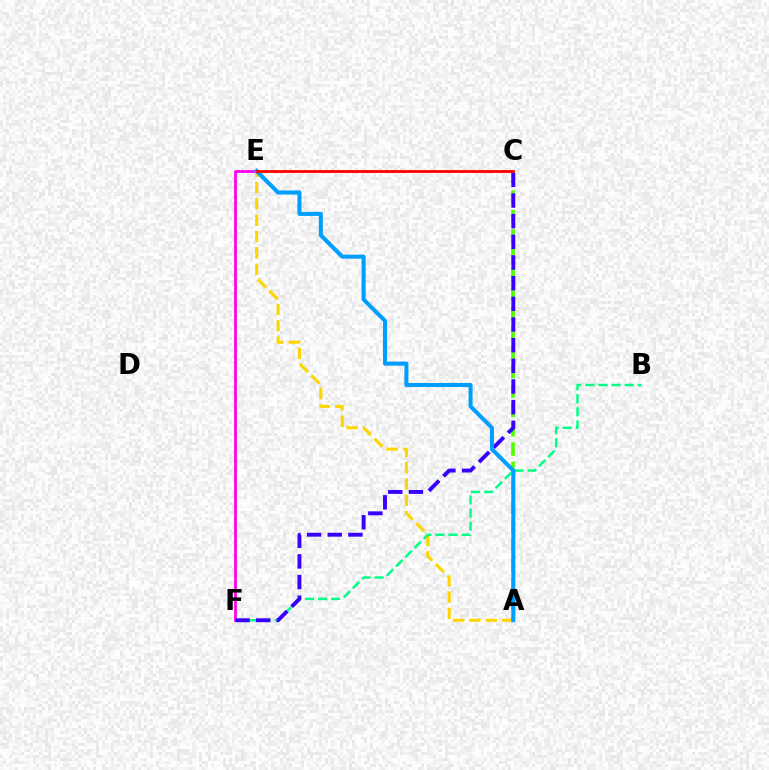{('A', 'E'): [{'color': '#ffd500', 'line_style': 'dashed', 'thickness': 2.22}, {'color': '#009eff', 'line_style': 'solid', 'thickness': 2.91}], ('B', 'F'): [{'color': '#00ff86', 'line_style': 'dashed', 'thickness': 1.78}], ('E', 'F'): [{'color': '#ff00ed', 'line_style': 'solid', 'thickness': 2.0}], ('A', 'C'): [{'color': '#4fff00', 'line_style': 'dashed', 'thickness': 2.63}], ('C', 'F'): [{'color': '#3700ff', 'line_style': 'dashed', 'thickness': 2.81}], ('C', 'E'): [{'color': '#ff0000', 'line_style': 'solid', 'thickness': 2.02}]}